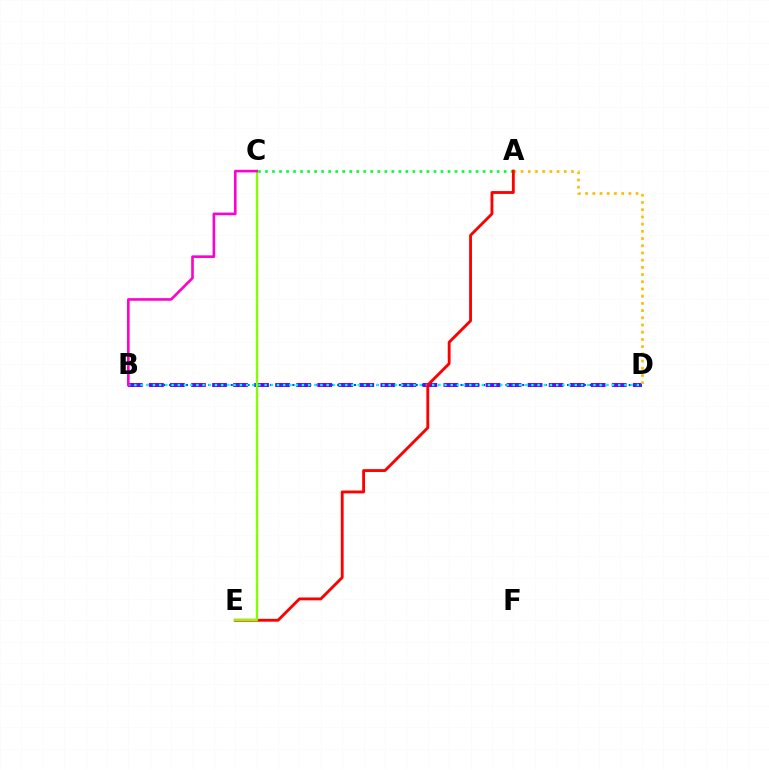{('B', 'D'): [{'color': '#7200ff', 'line_style': 'dashed', 'thickness': 2.86}, {'color': '#004bff', 'line_style': 'dotted', 'thickness': 1.52}, {'color': '#00fff6', 'line_style': 'dotted', 'thickness': 1.69}], ('A', 'D'): [{'color': '#ffbd00', 'line_style': 'dotted', 'thickness': 1.96}], ('A', 'C'): [{'color': '#00ff39', 'line_style': 'dotted', 'thickness': 1.91}], ('A', 'E'): [{'color': '#ff0000', 'line_style': 'solid', 'thickness': 2.05}], ('C', 'E'): [{'color': '#84ff00', 'line_style': 'solid', 'thickness': 1.7}], ('B', 'C'): [{'color': '#ff00cf', 'line_style': 'solid', 'thickness': 1.89}]}